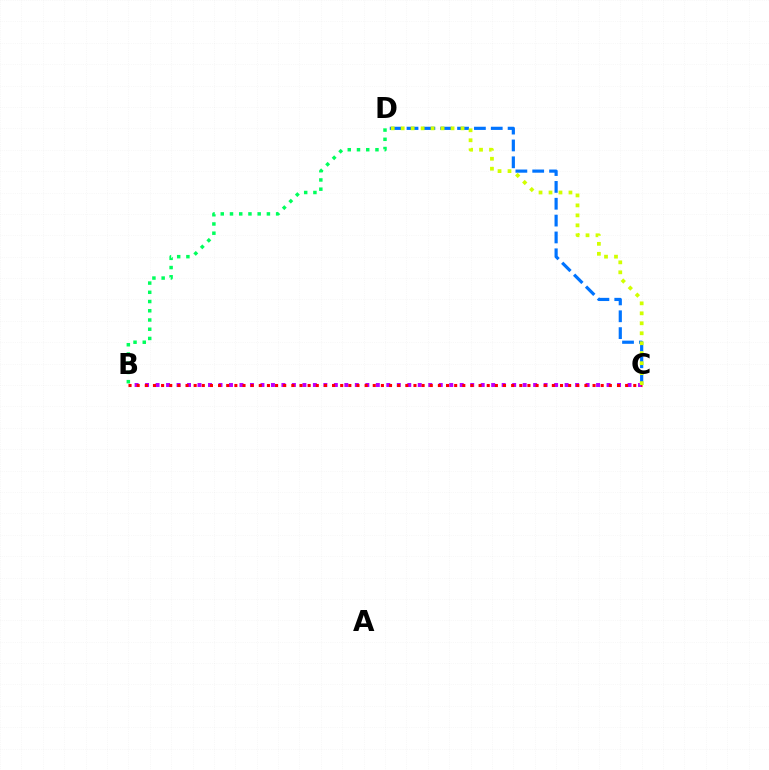{('C', 'D'): [{'color': '#0074ff', 'line_style': 'dashed', 'thickness': 2.29}, {'color': '#d1ff00', 'line_style': 'dotted', 'thickness': 2.71}], ('B', 'C'): [{'color': '#b900ff', 'line_style': 'dotted', 'thickness': 2.85}, {'color': '#ff0000', 'line_style': 'dotted', 'thickness': 2.21}], ('B', 'D'): [{'color': '#00ff5c', 'line_style': 'dotted', 'thickness': 2.51}]}